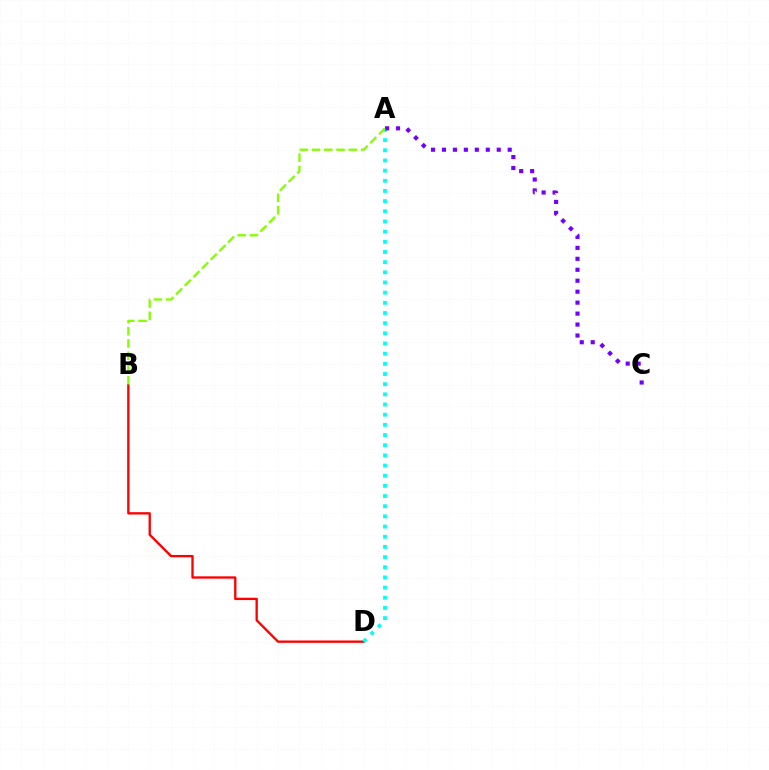{('B', 'D'): [{'color': '#ff0000', 'line_style': 'solid', 'thickness': 1.68}], ('A', 'D'): [{'color': '#00fff6', 'line_style': 'dotted', 'thickness': 2.76}], ('A', 'C'): [{'color': '#7200ff', 'line_style': 'dotted', 'thickness': 2.98}], ('A', 'B'): [{'color': '#84ff00', 'line_style': 'dashed', 'thickness': 1.67}]}